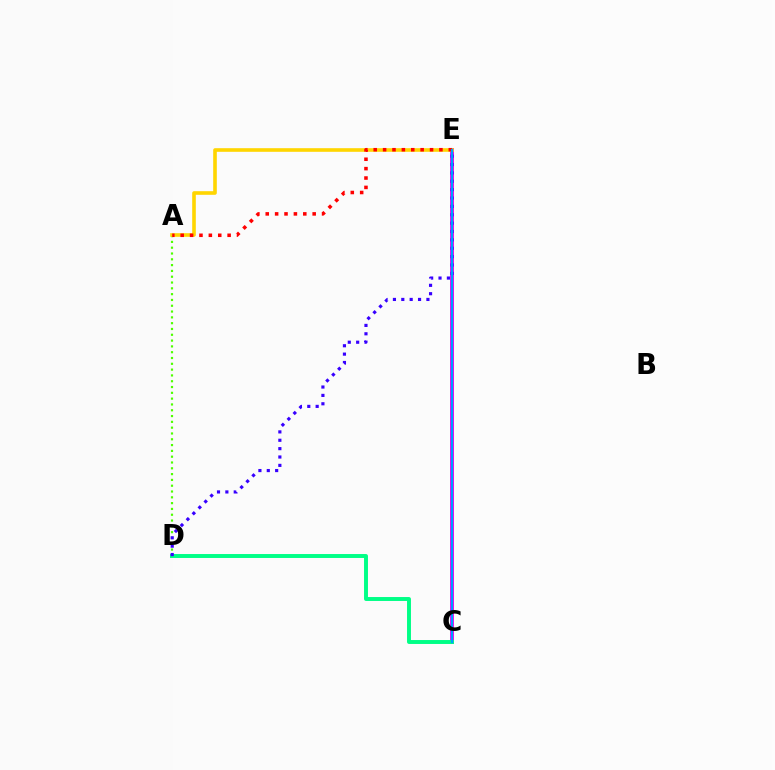{('A', 'D'): [{'color': '#4fff00', 'line_style': 'dotted', 'thickness': 1.58}], ('C', 'E'): [{'color': '#ff00ed', 'line_style': 'solid', 'thickness': 2.84}, {'color': '#009eff', 'line_style': 'solid', 'thickness': 1.62}], ('A', 'E'): [{'color': '#ffd500', 'line_style': 'solid', 'thickness': 2.61}, {'color': '#ff0000', 'line_style': 'dotted', 'thickness': 2.55}], ('C', 'D'): [{'color': '#00ff86', 'line_style': 'solid', 'thickness': 2.83}], ('D', 'E'): [{'color': '#3700ff', 'line_style': 'dotted', 'thickness': 2.27}]}